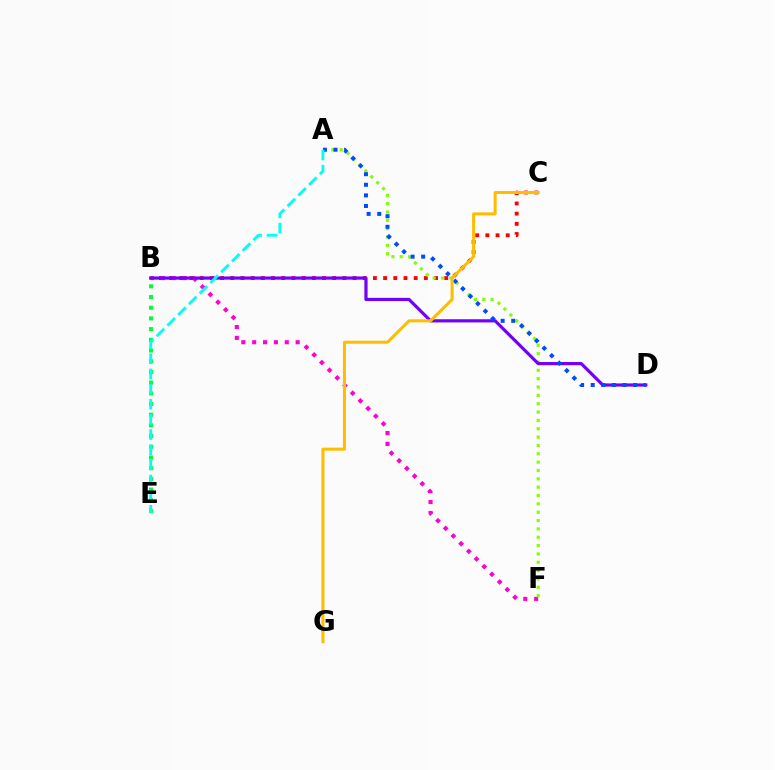{('B', 'C'): [{'color': '#ff0000', 'line_style': 'dotted', 'thickness': 2.77}], ('B', 'F'): [{'color': '#ff00cf', 'line_style': 'dotted', 'thickness': 2.95}], ('A', 'F'): [{'color': '#84ff00', 'line_style': 'dotted', 'thickness': 2.27}], ('B', 'D'): [{'color': '#7200ff', 'line_style': 'solid', 'thickness': 2.29}], ('A', 'D'): [{'color': '#004bff', 'line_style': 'dotted', 'thickness': 2.88}], ('C', 'G'): [{'color': '#ffbd00', 'line_style': 'solid', 'thickness': 2.19}], ('B', 'E'): [{'color': '#00ff39', 'line_style': 'dotted', 'thickness': 2.91}], ('A', 'E'): [{'color': '#00fff6', 'line_style': 'dashed', 'thickness': 2.06}]}